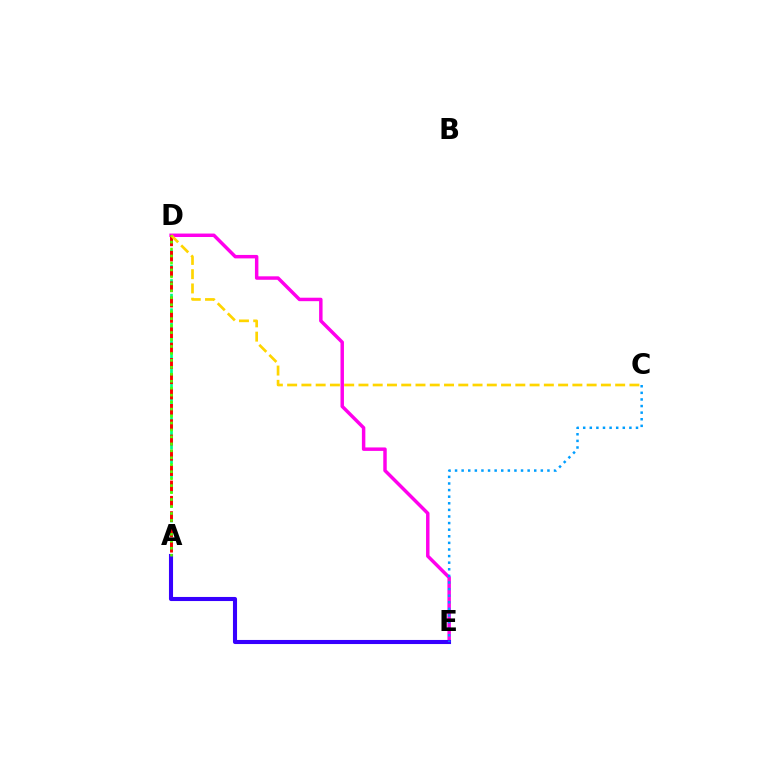{('D', 'E'): [{'color': '#ff00ed', 'line_style': 'solid', 'thickness': 2.49}], ('A', 'D'): [{'color': '#00ff86', 'line_style': 'dashed', 'thickness': 1.98}, {'color': '#ff0000', 'line_style': 'dashed', 'thickness': 2.08}, {'color': '#4fff00', 'line_style': 'dotted', 'thickness': 1.89}], ('A', 'E'): [{'color': '#3700ff', 'line_style': 'solid', 'thickness': 2.94}], ('C', 'E'): [{'color': '#009eff', 'line_style': 'dotted', 'thickness': 1.79}], ('C', 'D'): [{'color': '#ffd500', 'line_style': 'dashed', 'thickness': 1.94}]}